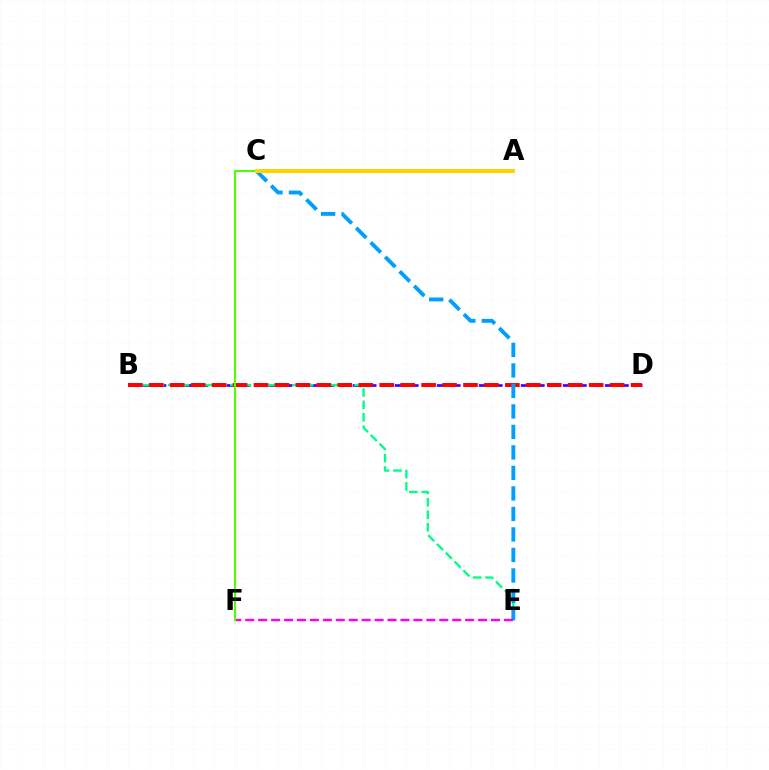{('B', 'D'): [{'color': '#3700ff', 'line_style': 'dashed', 'thickness': 1.9}, {'color': '#ff0000', 'line_style': 'dashed', 'thickness': 2.85}], ('B', 'E'): [{'color': '#00ff86', 'line_style': 'dashed', 'thickness': 1.69}], ('C', 'E'): [{'color': '#009eff', 'line_style': 'dashed', 'thickness': 2.79}], ('E', 'F'): [{'color': '#ff00ed', 'line_style': 'dashed', 'thickness': 1.76}], ('C', 'F'): [{'color': '#4fff00', 'line_style': 'solid', 'thickness': 1.51}], ('A', 'C'): [{'color': '#ffd500', 'line_style': 'solid', 'thickness': 2.89}]}